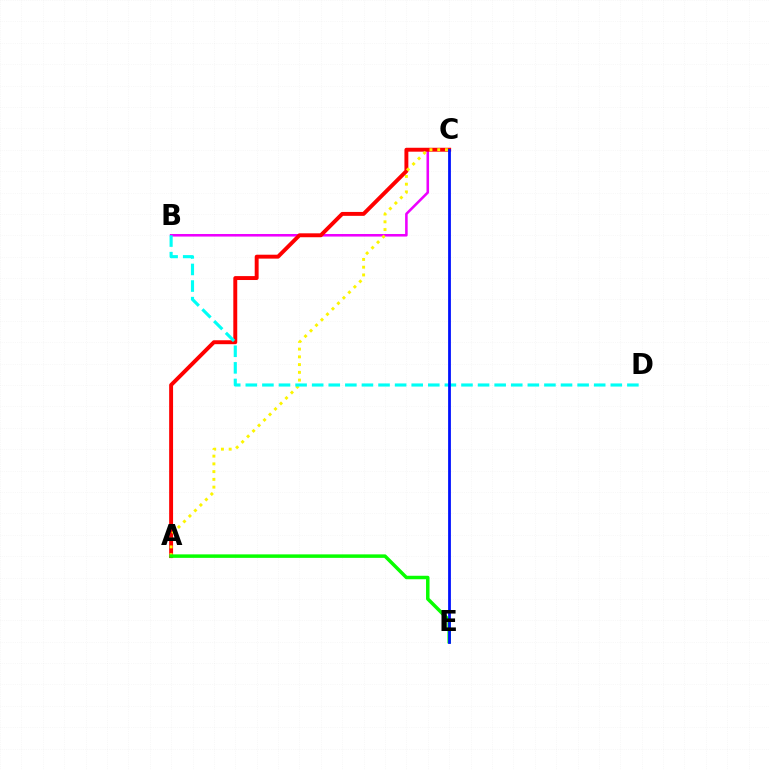{('B', 'C'): [{'color': '#ee00ff', 'line_style': 'solid', 'thickness': 1.85}], ('A', 'C'): [{'color': '#ff0000', 'line_style': 'solid', 'thickness': 2.82}, {'color': '#fcf500', 'line_style': 'dotted', 'thickness': 2.11}], ('B', 'D'): [{'color': '#00fff6', 'line_style': 'dashed', 'thickness': 2.25}], ('A', 'E'): [{'color': '#08ff00', 'line_style': 'solid', 'thickness': 2.51}], ('C', 'E'): [{'color': '#0010ff', 'line_style': 'solid', 'thickness': 2.0}]}